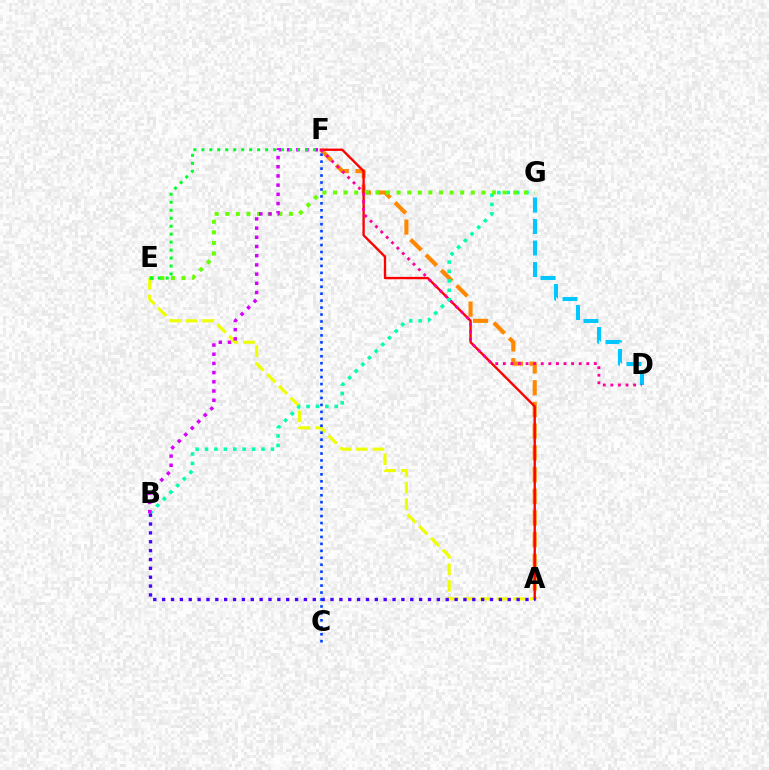{('A', 'F'): [{'color': '#ff8800', 'line_style': 'dashed', 'thickness': 2.95}, {'color': '#ff0000', 'line_style': 'solid', 'thickness': 1.69}], ('A', 'E'): [{'color': '#eeff00', 'line_style': 'dashed', 'thickness': 2.25}], ('B', 'G'): [{'color': '#00ffaf', 'line_style': 'dotted', 'thickness': 2.56}], ('E', 'G'): [{'color': '#66ff00', 'line_style': 'dotted', 'thickness': 2.88}], ('A', 'B'): [{'color': '#4f00ff', 'line_style': 'dotted', 'thickness': 2.41}], ('B', 'F'): [{'color': '#d600ff', 'line_style': 'dotted', 'thickness': 2.5}], ('D', 'G'): [{'color': '#00c7ff', 'line_style': 'dashed', 'thickness': 2.92}], ('D', 'F'): [{'color': '#ff00a0', 'line_style': 'dotted', 'thickness': 2.06}], ('C', 'F'): [{'color': '#003fff', 'line_style': 'dotted', 'thickness': 1.89}], ('E', 'F'): [{'color': '#00ff27', 'line_style': 'dotted', 'thickness': 2.17}]}